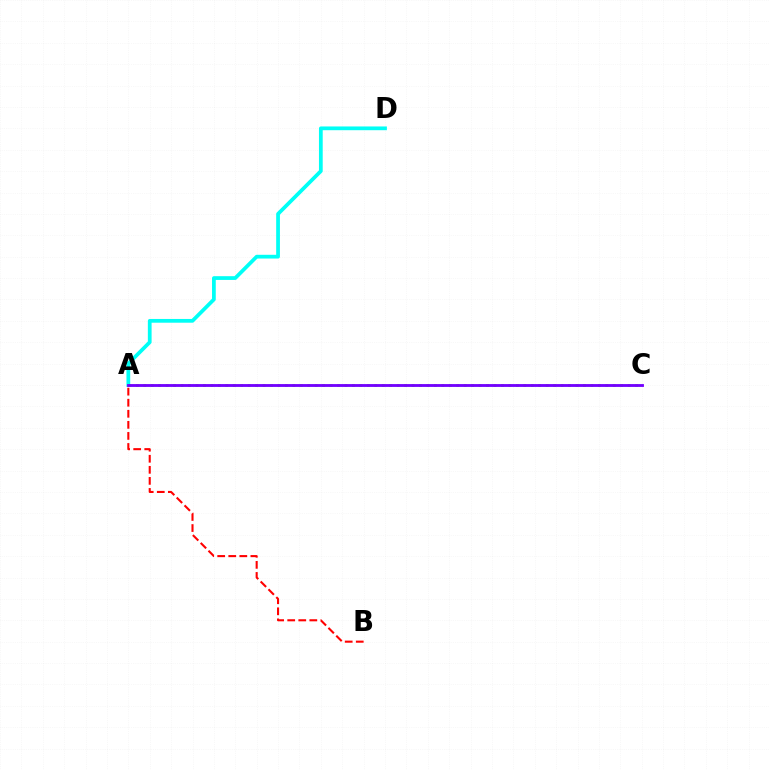{('A', 'D'): [{'color': '#00fff6', 'line_style': 'solid', 'thickness': 2.7}], ('A', 'B'): [{'color': '#ff0000', 'line_style': 'dashed', 'thickness': 1.5}], ('A', 'C'): [{'color': '#84ff00', 'line_style': 'dotted', 'thickness': 2.02}, {'color': '#7200ff', 'line_style': 'solid', 'thickness': 2.04}]}